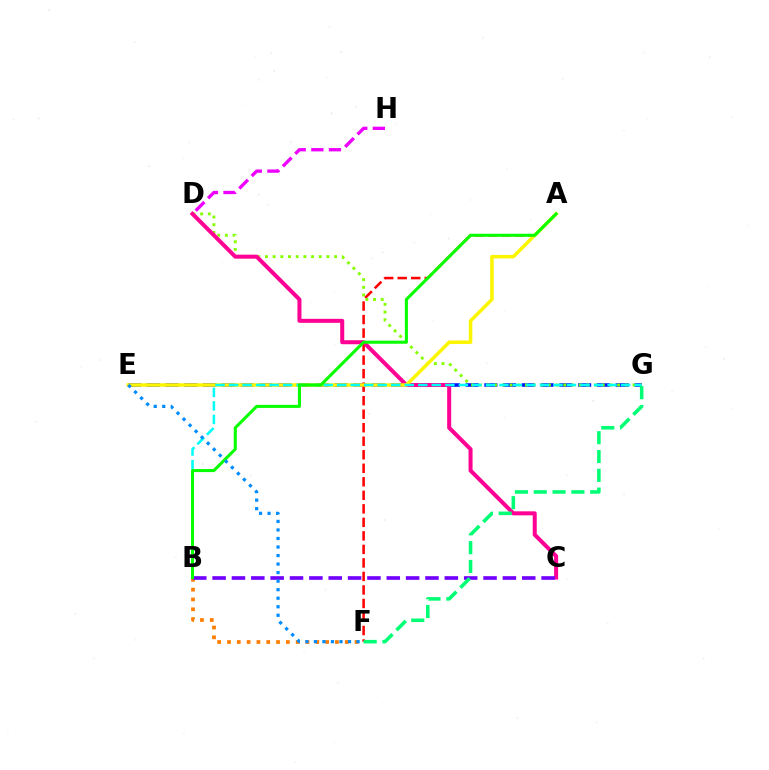{('E', 'G'): [{'color': '#0010ff', 'line_style': 'dashed', 'thickness': 2.55}], ('A', 'F'): [{'color': '#ff0000', 'line_style': 'dashed', 'thickness': 1.84}], ('D', 'H'): [{'color': '#ee00ff', 'line_style': 'dashed', 'thickness': 2.39}], ('D', 'G'): [{'color': '#84ff00', 'line_style': 'dotted', 'thickness': 2.09}], ('C', 'D'): [{'color': '#ff0094', 'line_style': 'solid', 'thickness': 2.89}], ('A', 'E'): [{'color': '#fcf500', 'line_style': 'solid', 'thickness': 2.53}], ('B', 'F'): [{'color': '#ff7c00', 'line_style': 'dotted', 'thickness': 2.67}], ('B', 'C'): [{'color': '#7200ff', 'line_style': 'dashed', 'thickness': 2.63}], ('B', 'G'): [{'color': '#00fff6', 'line_style': 'dashed', 'thickness': 1.84}], ('F', 'G'): [{'color': '#00ff74', 'line_style': 'dashed', 'thickness': 2.56}], ('A', 'B'): [{'color': '#08ff00', 'line_style': 'solid', 'thickness': 2.2}], ('E', 'F'): [{'color': '#008cff', 'line_style': 'dotted', 'thickness': 2.32}]}